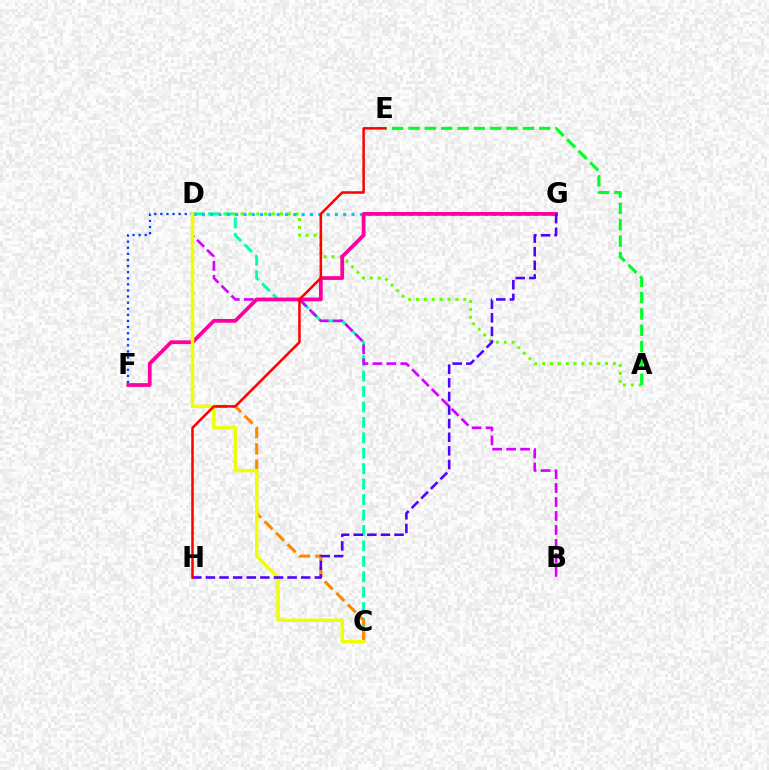{('C', 'D'): [{'color': '#00ffaf', 'line_style': 'dashed', 'thickness': 2.1}, {'color': '#ff8800', 'line_style': 'dashed', 'thickness': 2.21}, {'color': '#eeff00', 'line_style': 'solid', 'thickness': 2.45}], ('B', 'D'): [{'color': '#d600ff', 'line_style': 'dashed', 'thickness': 1.9}], ('D', 'F'): [{'color': '#003fff', 'line_style': 'dotted', 'thickness': 1.66}], ('A', 'D'): [{'color': '#66ff00', 'line_style': 'dotted', 'thickness': 2.14}], ('D', 'G'): [{'color': '#00c7ff', 'line_style': 'dotted', 'thickness': 2.26}], ('F', 'G'): [{'color': '#ff00a0', 'line_style': 'solid', 'thickness': 2.71}], ('A', 'E'): [{'color': '#00ff27', 'line_style': 'dashed', 'thickness': 2.22}], ('G', 'H'): [{'color': '#4f00ff', 'line_style': 'dashed', 'thickness': 1.85}], ('E', 'H'): [{'color': '#ff0000', 'line_style': 'solid', 'thickness': 1.81}]}